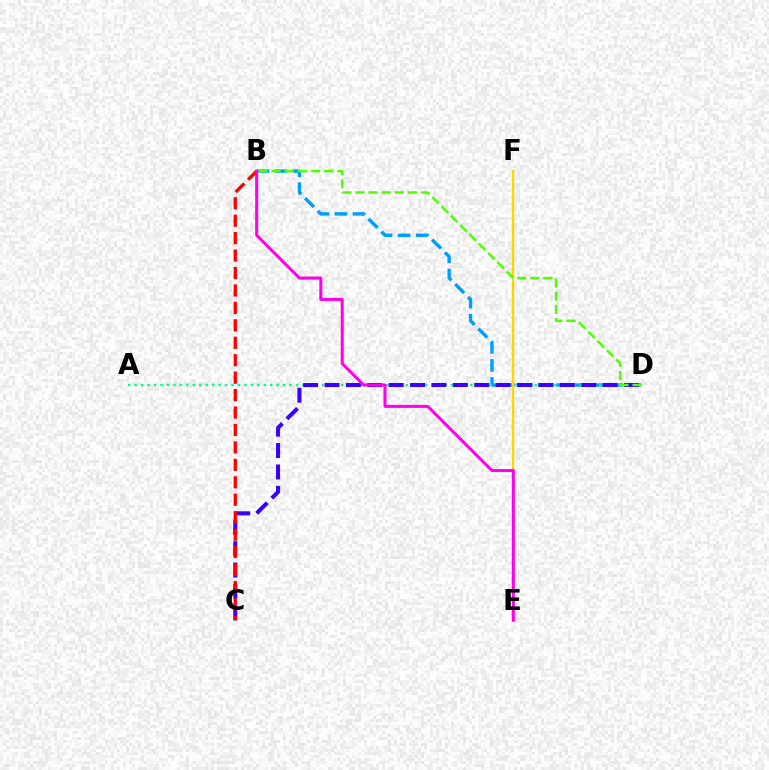{('B', 'D'): [{'color': '#009eff', 'line_style': 'dashed', 'thickness': 2.45}, {'color': '#4fff00', 'line_style': 'dashed', 'thickness': 1.79}], ('A', 'D'): [{'color': '#00ff86', 'line_style': 'dotted', 'thickness': 1.75}], ('C', 'D'): [{'color': '#3700ff', 'line_style': 'dashed', 'thickness': 2.91}], ('E', 'F'): [{'color': '#ffd500', 'line_style': 'solid', 'thickness': 1.69}], ('B', 'C'): [{'color': '#ff0000', 'line_style': 'dashed', 'thickness': 2.37}], ('B', 'E'): [{'color': '#ff00ed', 'line_style': 'solid', 'thickness': 2.16}]}